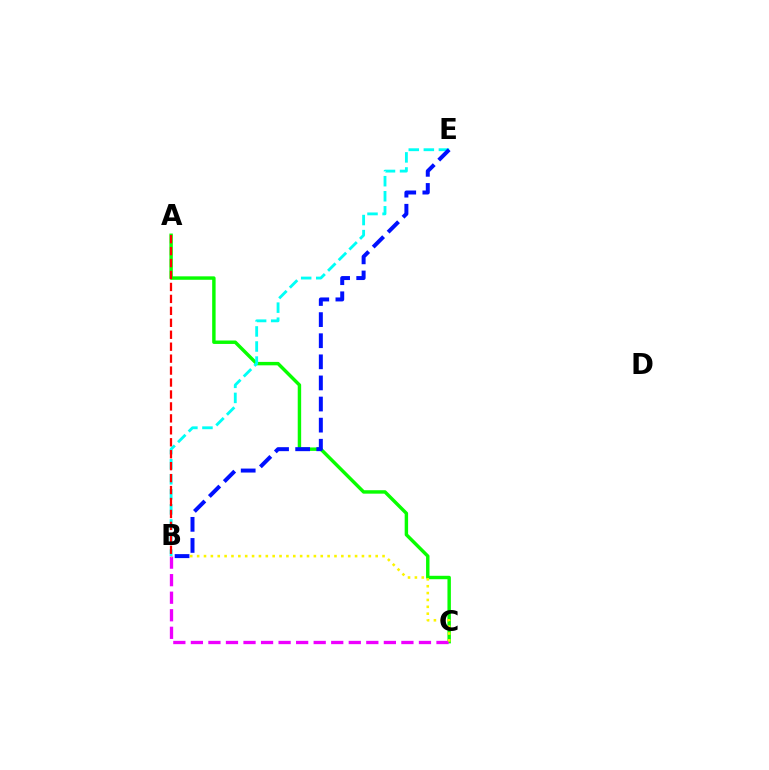{('A', 'C'): [{'color': '#08ff00', 'line_style': 'solid', 'thickness': 2.47}], ('B', 'C'): [{'color': '#ee00ff', 'line_style': 'dashed', 'thickness': 2.38}, {'color': '#fcf500', 'line_style': 'dotted', 'thickness': 1.87}], ('B', 'E'): [{'color': '#00fff6', 'line_style': 'dashed', 'thickness': 2.05}, {'color': '#0010ff', 'line_style': 'dashed', 'thickness': 2.87}], ('A', 'B'): [{'color': '#ff0000', 'line_style': 'dashed', 'thickness': 1.62}]}